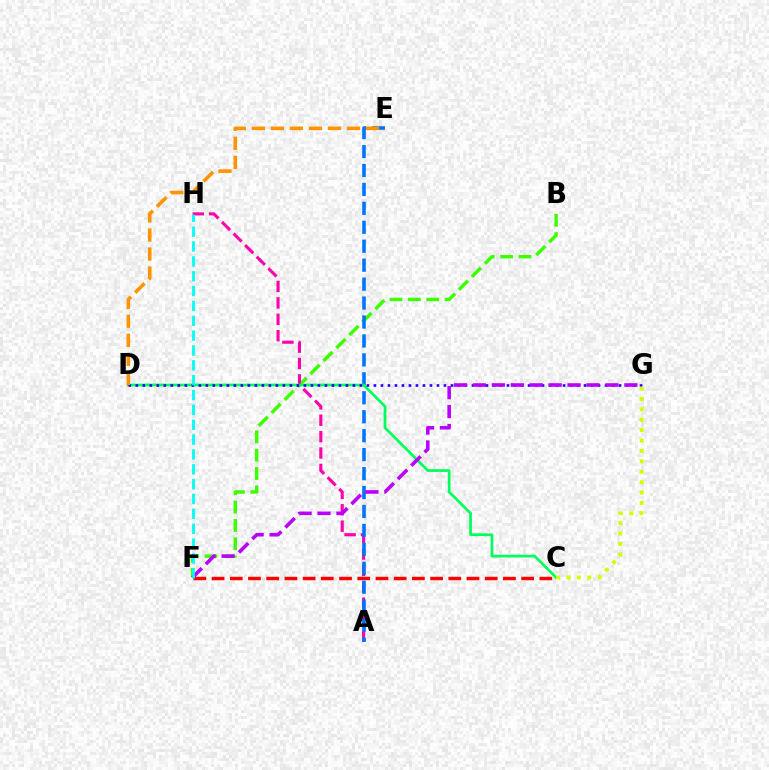{('C', 'F'): [{'color': '#ff0000', 'line_style': 'dashed', 'thickness': 2.47}], ('B', 'F'): [{'color': '#3dff00', 'line_style': 'dashed', 'thickness': 2.49}], ('A', 'H'): [{'color': '#ff00ac', 'line_style': 'dashed', 'thickness': 2.23}], ('A', 'E'): [{'color': '#0074ff', 'line_style': 'dashed', 'thickness': 2.57}], ('C', 'D'): [{'color': '#00ff5c', 'line_style': 'solid', 'thickness': 1.96}], ('D', 'G'): [{'color': '#2500ff', 'line_style': 'dotted', 'thickness': 1.9}], ('C', 'G'): [{'color': '#d1ff00', 'line_style': 'dotted', 'thickness': 2.83}], ('F', 'G'): [{'color': '#b900ff', 'line_style': 'dashed', 'thickness': 2.57}], ('D', 'E'): [{'color': '#ff9400', 'line_style': 'dashed', 'thickness': 2.58}], ('F', 'H'): [{'color': '#00fff6', 'line_style': 'dashed', 'thickness': 2.02}]}